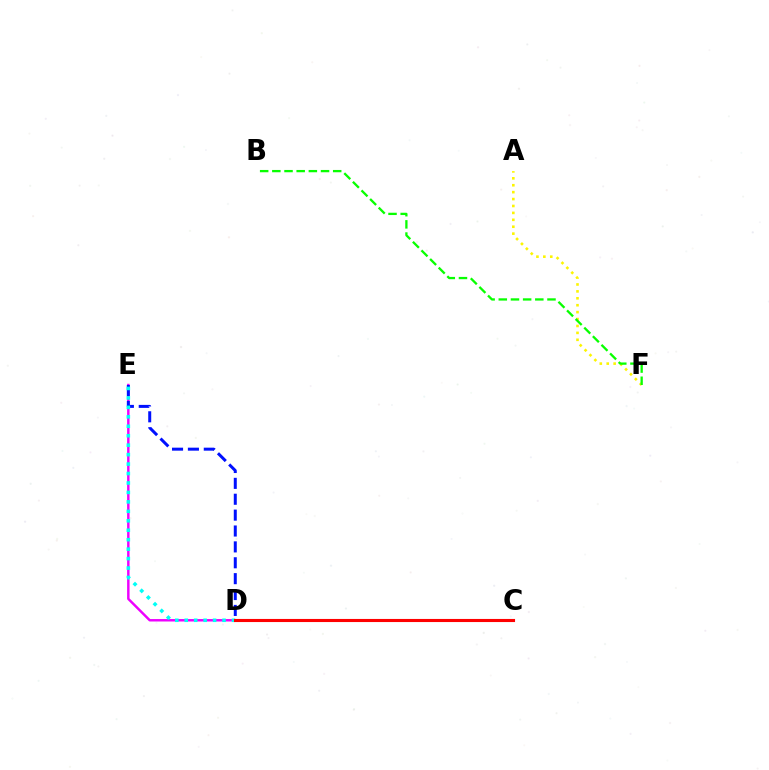{('A', 'F'): [{'color': '#fcf500', 'line_style': 'dotted', 'thickness': 1.88}], ('D', 'E'): [{'color': '#ee00ff', 'line_style': 'solid', 'thickness': 1.76}, {'color': '#0010ff', 'line_style': 'dashed', 'thickness': 2.16}, {'color': '#00fff6', 'line_style': 'dotted', 'thickness': 2.57}], ('B', 'F'): [{'color': '#08ff00', 'line_style': 'dashed', 'thickness': 1.65}], ('C', 'D'): [{'color': '#ff0000', 'line_style': 'solid', 'thickness': 2.24}]}